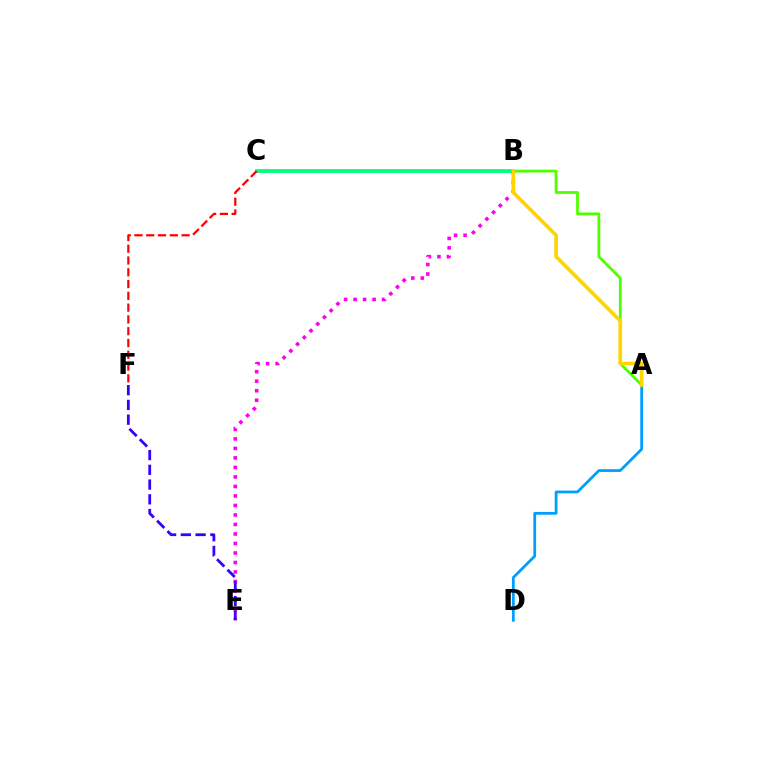{('A', 'C'): [{'color': '#4fff00', 'line_style': 'solid', 'thickness': 2.01}], ('A', 'D'): [{'color': '#009eff', 'line_style': 'solid', 'thickness': 1.99}], ('B', 'C'): [{'color': '#00ff86', 'line_style': 'solid', 'thickness': 2.7}], ('B', 'E'): [{'color': '#ff00ed', 'line_style': 'dotted', 'thickness': 2.58}], ('E', 'F'): [{'color': '#3700ff', 'line_style': 'dashed', 'thickness': 2.0}], ('A', 'B'): [{'color': '#ffd500', 'line_style': 'solid', 'thickness': 2.64}], ('C', 'F'): [{'color': '#ff0000', 'line_style': 'dashed', 'thickness': 1.6}]}